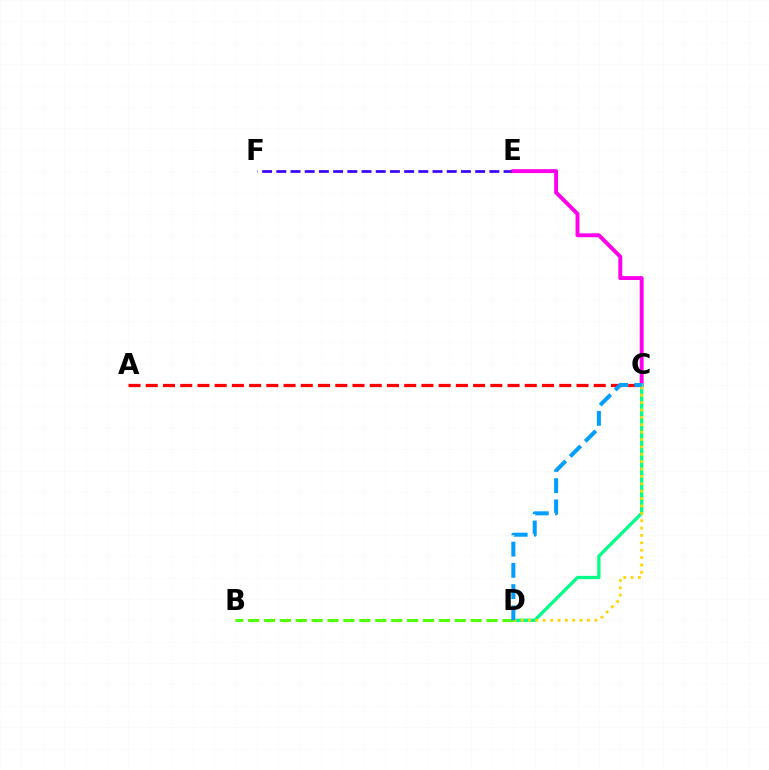{('E', 'F'): [{'color': '#3700ff', 'line_style': 'dashed', 'thickness': 1.93}], ('C', 'E'): [{'color': '#ff00ed', 'line_style': 'solid', 'thickness': 2.82}], ('C', 'D'): [{'color': '#00ff86', 'line_style': 'solid', 'thickness': 2.37}, {'color': '#ffd500', 'line_style': 'dotted', 'thickness': 2.0}, {'color': '#009eff', 'line_style': 'dashed', 'thickness': 2.89}], ('A', 'C'): [{'color': '#ff0000', 'line_style': 'dashed', 'thickness': 2.34}], ('B', 'D'): [{'color': '#4fff00', 'line_style': 'dashed', 'thickness': 2.16}]}